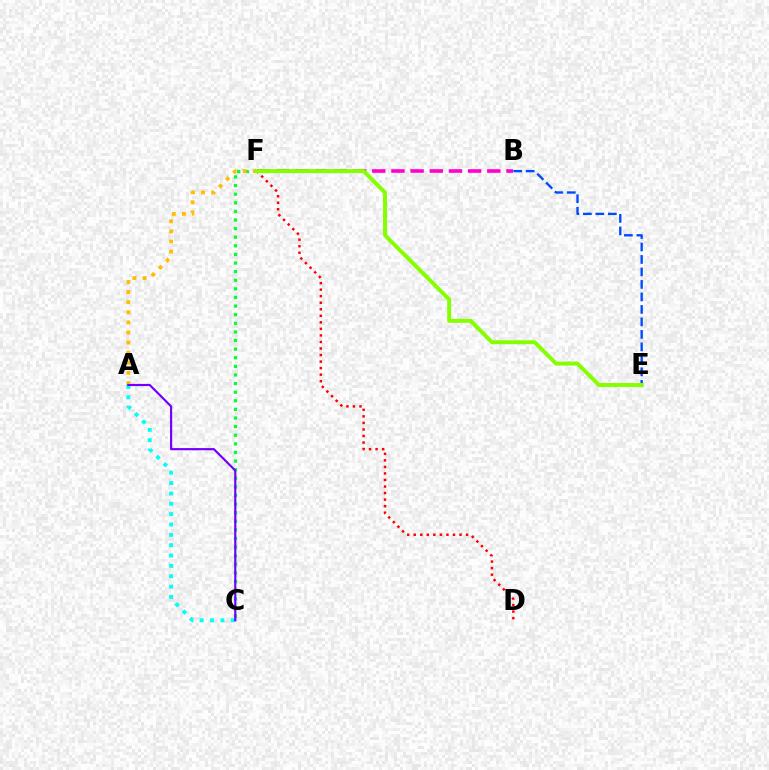{('D', 'F'): [{'color': '#ff0000', 'line_style': 'dotted', 'thickness': 1.78}], ('B', 'F'): [{'color': '#ff00cf', 'line_style': 'dashed', 'thickness': 2.61}], ('A', 'C'): [{'color': '#00fff6', 'line_style': 'dotted', 'thickness': 2.81}, {'color': '#7200ff', 'line_style': 'solid', 'thickness': 1.56}], ('C', 'F'): [{'color': '#00ff39', 'line_style': 'dotted', 'thickness': 2.34}], ('A', 'F'): [{'color': '#ffbd00', 'line_style': 'dotted', 'thickness': 2.75}], ('B', 'E'): [{'color': '#004bff', 'line_style': 'dashed', 'thickness': 1.7}], ('E', 'F'): [{'color': '#84ff00', 'line_style': 'solid', 'thickness': 2.84}]}